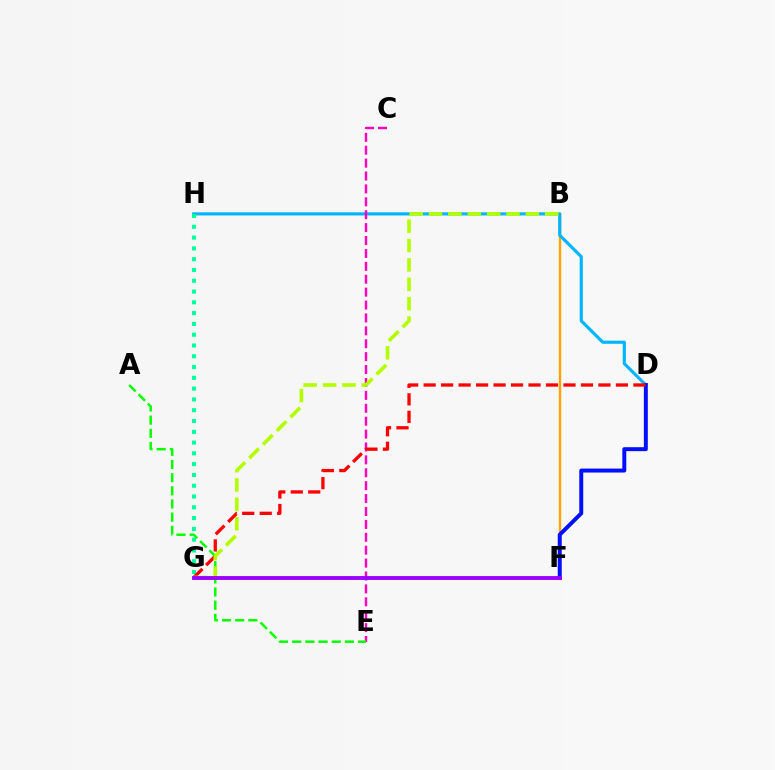{('B', 'F'): [{'color': '#ffa500', 'line_style': 'solid', 'thickness': 1.72}], ('D', 'H'): [{'color': '#00b5ff', 'line_style': 'solid', 'thickness': 2.26}], ('G', 'H'): [{'color': '#00ff9d', 'line_style': 'dotted', 'thickness': 2.93}], ('C', 'E'): [{'color': '#ff00bd', 'line_style': 'dashed', 'thickness': 1.75}], ('D', 'F'): [{'color': '#0010ff', 'line_style': 'solid', 'thickness': 2.85}], ('A', 'E'): [{'color': '#08ff00', 'line_style': 'dashed', 'thickness': 1.79}], ('D', 'G'): [{'color': '#ff0000', 'line_style': 'dashed', 'thickness': 2.37}], ('B', 'G'): [{'color': '#b3ff00', 'line_style': 'dashed', 'thickness': 2.63}], ('F', 'G'): [{'color': '#9b00ff', 'line_style': 'solid', 'thickness': 2.79}]}